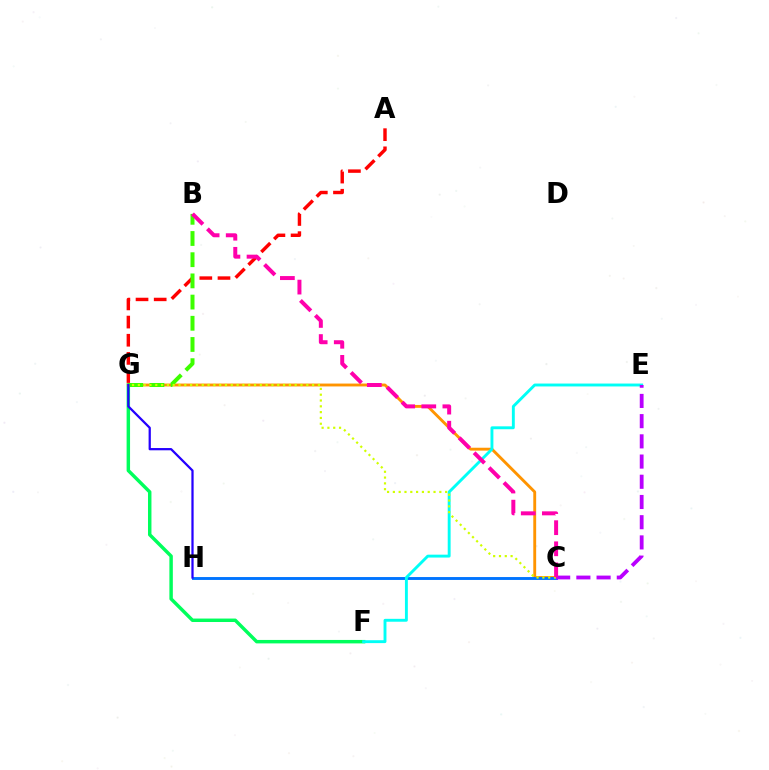{('F', 'G'): [{'color': '#00ff5c', 'line_style': 'solid', 'thickness': 2.49}], ('C', 'G'): [{'color': '#ff9400', 'line_style': 'solid', 'thickness': 2.07}, {'color': '#d1ff00', 'line_style': 'dotted', 'thickness': 1.58}], ('A', 'G'): [{'color': '#ff0000', 'line_style': 'dashed', 'thickness': 2.47}], ('C', 'H'): [{'color': '#0074ff', 'line_style': 'solid', 'thickness': 2.09}], ('B', 'G'): [{'color': '#3dff00', 'line_style': 'dashed', 'thickness': 2.88}], ('E', 'F'): [{'color': '#00fff6', 'line_style': 'solid', 'thickness': 2.08}], ('G', 'H'): [{'color': '#2500ff', 'line_style': 'solid', 'thickness': 1.62}], ('C', 'E'): [{'color': '#b900ff', 'line_style': 'dashed', 'thickness': 2.75}], ('B', 'C'): [{'color': '#ff00ac', 'line_style': 'dashed', 'thickness': 2.87}]}